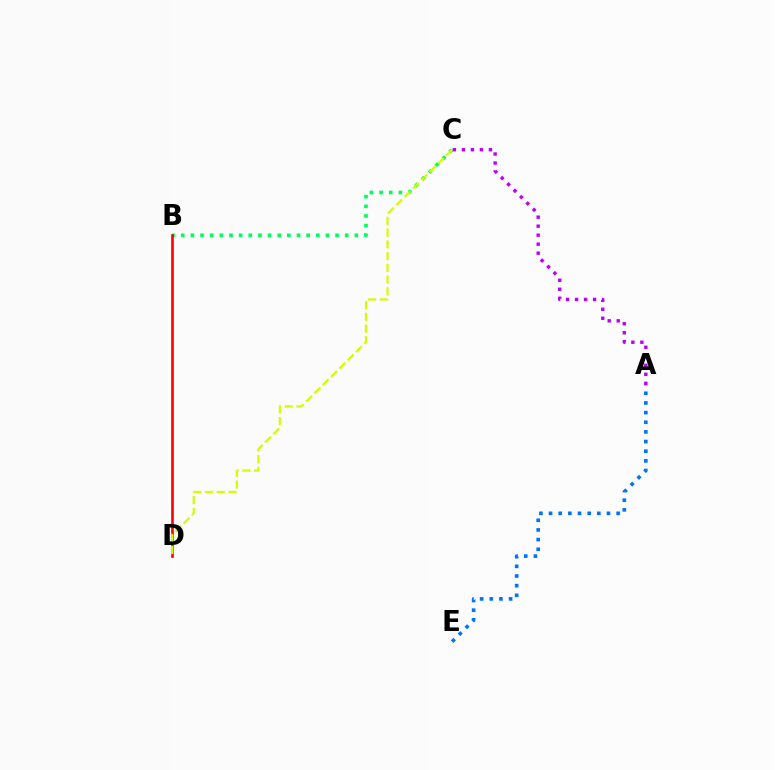{('B', 'C'): [{'color': '#00ff5c', 'line_style': 'dotted', 'thickness': 2.62}], ('B', 'D'): [{'color': '#ff0000', 'line_style': 'solid', 'thickness': 1.89}], ('C', 'D'): [{'color': '#d1ff00', 'line_style': 'dashed', 'thickness': 1.6}], ('A', 'E'): [{'color': '#0074ff', 'line_style': 'dotted', 'thickness': 2.62}], ('A', 'C'): [{'color': '#b900ff', 'line_style': 'dotted', 'thickness': 2.45}]}